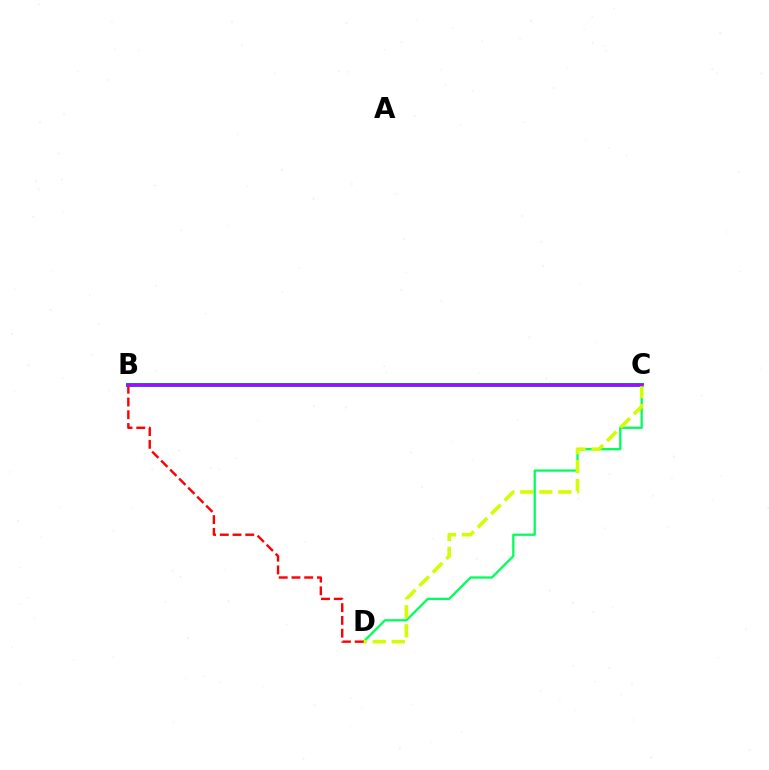{('B', 'C'): [{'color': '#0074ff', 'line_style': 'solid', 'thickness': 2.88}, {'color': '#b900ff', 'line_style': 'solid', 'thickness': 1.8}], ('C', 'D'): [{'color': '#00ff5c', 'line_style': 'solid', 'thickness': 1.64}, {'color': '#d1ff00', 'line_style': 'dashed', 'thickness': 2.58}], ('B', 'D'): [{'color': '#ff0000', 'line_style': 'dashed', 'thickness': 1.73}]}